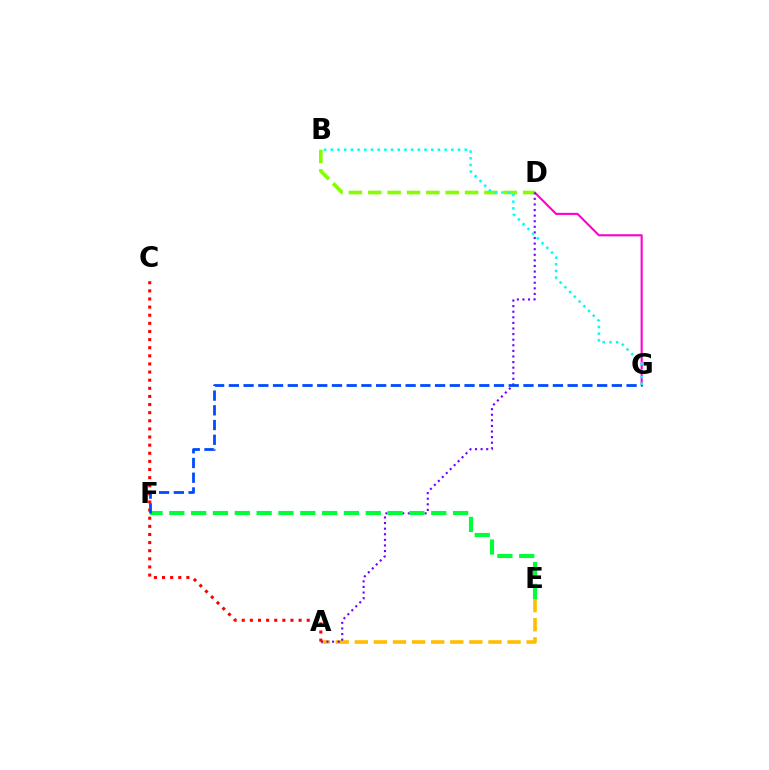{('D', 'G'): [{'color': '#ff00cf', 'line_style': 'solid', 'thickness': 1.52}], ('A', 'E'): [{'color': '#ffbd00', 'line_style': 'dashed', 'thickness': 2.59}], ('B', 'D'): [{'color': '#84ff00', 'line_style': 'dashed', 'thickness': 2.63}], ('A', 'D'): [{'color': '#7200ff', 'line_style': 'dotted', 'thickness': 1.52}], ('E', 'F'): [{'color': '#00ff39', 'line_style': 'dashed', 'thickness': 2.97}], ('A', 'C'): [{'color': '#ff0000', 'line_style': 'dotted', 'thickness': 2.21}], ('F', 'G'): [{'color': '#004bff', 'line_style': 'dashed', 'thickness': 2.0}], ('B', 'G'): [{'color': '#00fff6', 'line_style': 'dotted', 'thickness': 1.82}]}